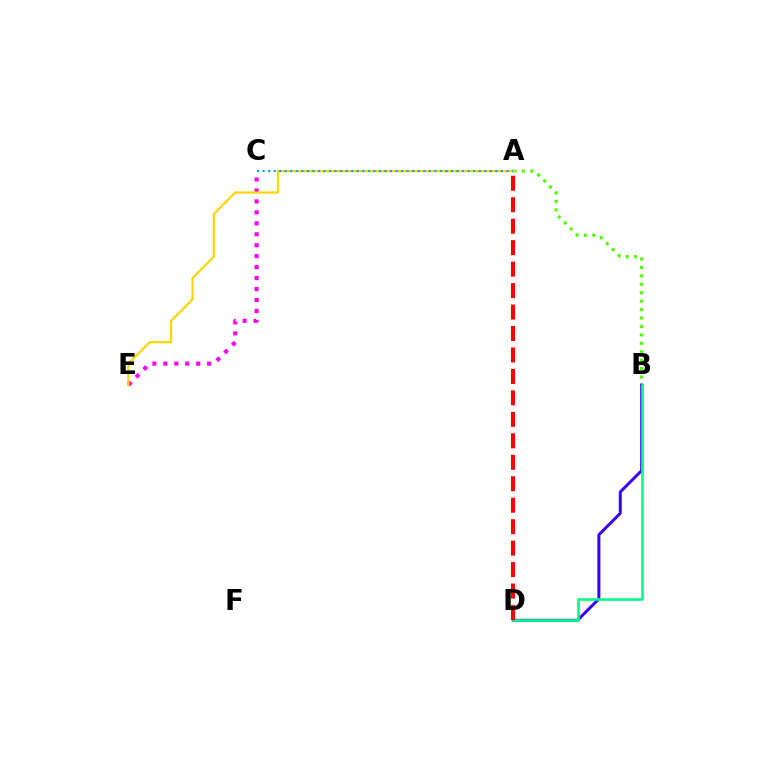{('A', 'B'): [{'color': '#4fff00', 'line_style': 'dotted', 'thickness': 2.29}], ('B', 'D'): [{'color': '#3700ff', 'line_style': 'solid', 'thickness': 2.15}, {'color': '#00ff86', 'line_style': 'solid', 'thickness': 1.89}], ('A', 'D'): [{'color': '#ff0000', 'line_style': 'dashed', 'thickness': 2.92}], ('C', 'E'): [{'color': '#ff00ed', 'line_style': 'dotted', 'thickness': 2.98}], ('A', 'E'): [{'color': '#ffd500', 'line_style': 'solid', 'thickness': 1.57}], ('A', 'C'): [{'color': '#009eff', 'line_style': 'dotted', 'thickness': 1.51}]}